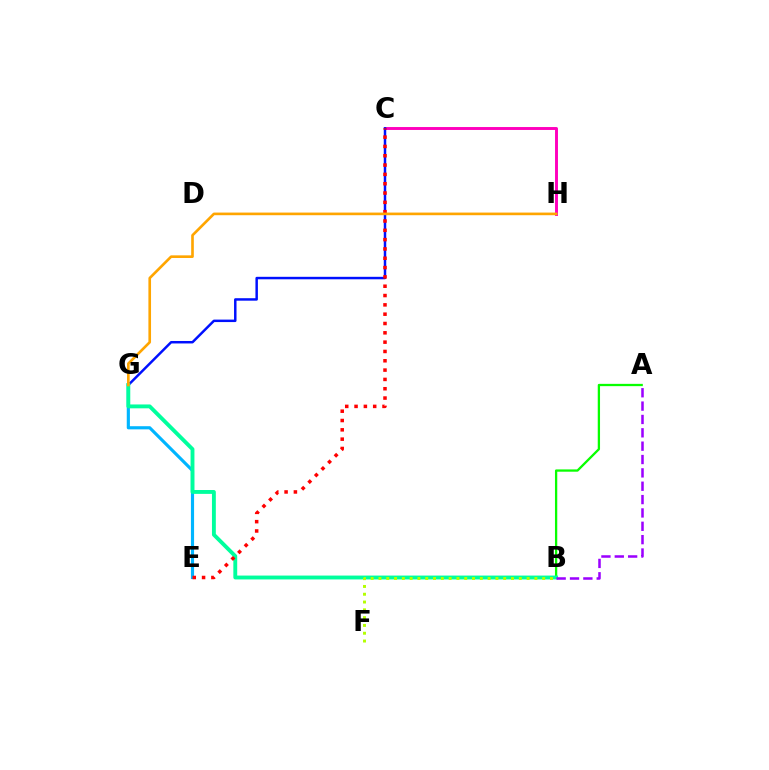{('A', 'B'): [{'color': '#08ff00', 'line_style': 'solid', 'thickness': 1.65}, {'color': '#9b00ff', 'line_style': 'dashed', 'thickness': 1.81}], ('C', 'H'): [{'color': '#ff00bd', 'line_style': 'solid', 'thickness': 2.1}], ('E', 'G'): [{'color': '#00b5ff', 'line_style': 'solid', 'thickness': 2.27}], ('C', 'G'): [{'color': '#0010ff', 'line_style': 'solid', 'thickness': 1.78}], ('B', 'G'): [{'color': '#00ff9d', 'line_style': 'solid', 'thickness': 2.78}], ('B', 'F'): [{'color': '#b3ff00', 'line_style': 'dotted', 'thickness': 2.12}], ('C', 'E'): [{'color': '#ff0000', 'line_style': 'dotted', 'thickness': 2.53}], ('G', 'H'): [{'color': '#ffa500', 'line_style': 'solid', 'thickness': 1.9}]}